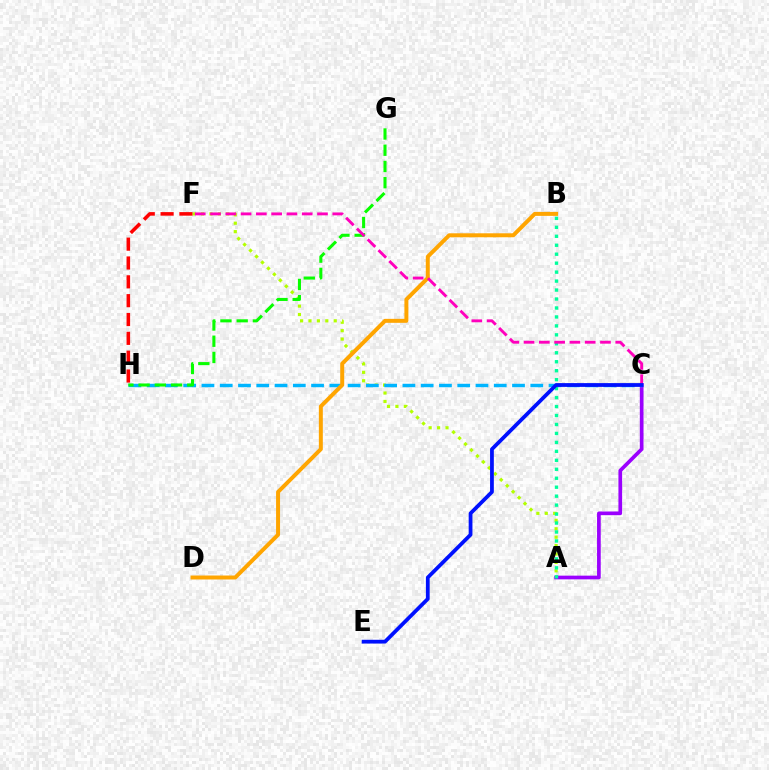{('A', 'F'): [{'color': '#b3ff00', 'line_style': 'dotted', 'thickness': 2.29}], ('A', 'C'): [{'color': '#9b00ff', 'line_style': 'solid', 'thickness': 2.66}], ('C', 'H'): [{'color': '#00b5ff', 'line_style': 'dashed', 'thickness': 2.48}], ('A', 'B'): [{'color': '#00ff9d', 'line_style': 'dotted', 'thickness': 2.43}], ('F', 'H'): [{'color': '#ff0000', 'line_style': 'dashed', 'thickness': 2.56}], ('G', 'H'): [{'color': '#08ff00', 'line_style': 'dashed', 'thickness': 2.2}], ('B', 'D'): [{'color': '#ffa500', 'line_style': 'solid', 'thickness': 2.86}], ('C', 'F'): [{'color': '#ff00bd', 'line_style': 'dashed', 'thickness': 2.08}], ('C', 'E'): [{'color': '#0010ff', 'line_style': 'solid', 'thickness': 2.71}]}